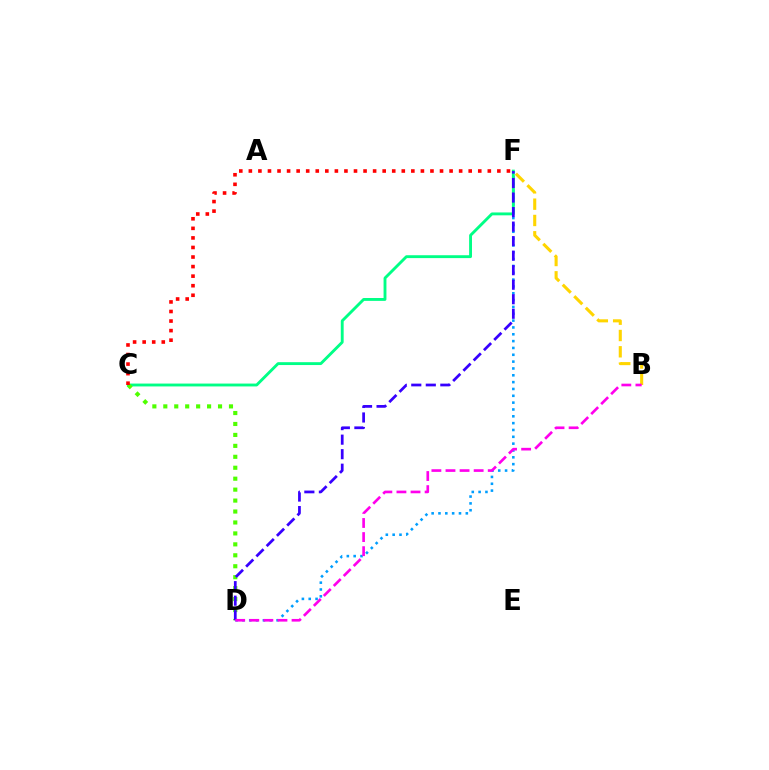{('D', 'F'): [{'color': '#009eff', 'line_style': 'dotted', 'thickness': 1.86}, {'color': '#3700ff', 'line_style': 'dashed', 'thickness': 1.97}], ('B', 'F'): [{'color': '#ffd500', 'line_style': 'dashed', 'thickness': 2.21}], ('C', 'F'): [{'color': '#00ff86', 'line_style': 'solid', 'thickness': 2.07}, {'color': '#ff0000', 'line_style': 'dotted', 'thickness': 2.6}], ('C', 'D'): [{'color': '#4fff00', 'line_style': 'dotted', 'thickness': 2.97}], ('B', 'D'): [{'color': '#ff00ed', 'line_style': 'dashed', 'thickness': 1.91}]}